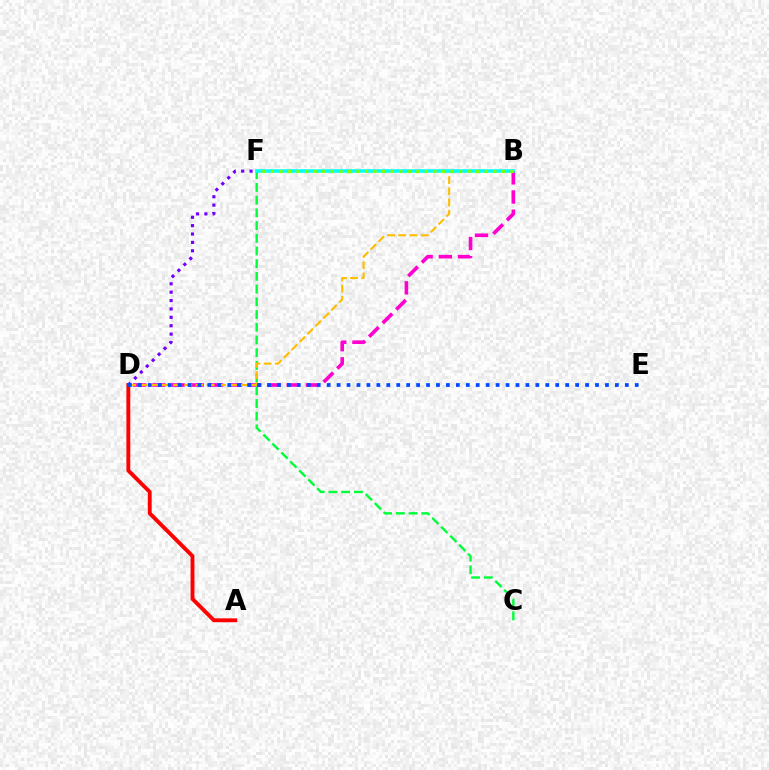{('B', 'D'): [{'color': '#ff00cf', 'line_style': 'dashed', 'thickness': 2.61}, {'color': '#ffbd00', 'line_style': 'dashed', 'thickness': 1.52}], ('C', 'F'): [{'color': '#00ff39', 'line_style': 'dashed', 'thickness': 1.73}], ('A', 'D'): [{'color': '#ff0000', 'line_style': 'solid', 'thickness': 2.8}], ('D', 'F'): [{'color': '#7200ff', 'line_style': 'dotted', 'thickness': 2.28}], ('D', 'E'): [{'color': '#004bff', 'line_style': 'dotted', 'thickness': 2.7}], ('B', 'F'): [{'color': '#00fff6', 'line_style': 'solid', 'thickness': 2.55}, {'color': '#84ff00', 'line_style': 'dotted', 'thickness': 2.32}]}